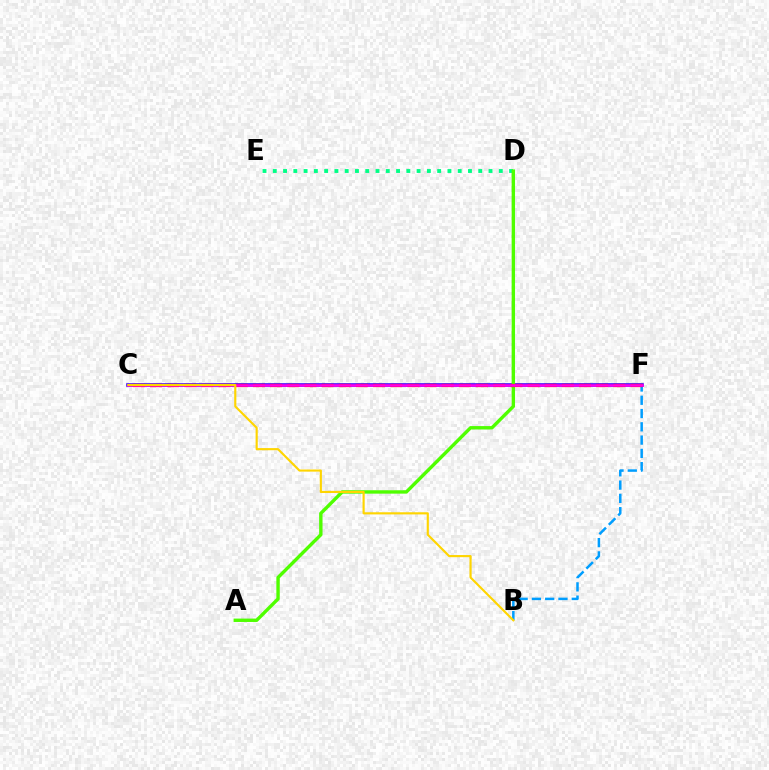{('B', 'F'): [{'color': '#009eff', 'line_style': 'dashed', 'thickness': 1.8}], ('C', 'F'): [{'color': '#3700ff', 'line_style': 'solid', 'thickness': 2.55}, {'color': '#ff0000', 'line_style': 'dashed', 'thickness': 2.33}, {'color': '#ff00ed', 'line_style': 'solid', 'thickness': 1.83}], ('D', 'E'): [{'color': '#00ff86', 'line_style': 'dotted', 'thickness': 2.79}], ('A', 'D'): [{'color': '#4fff00', 'line_style': 'solid', 'thickness': 2.44}], ('B', 'C'): [{'color': '#ffd500', 'line_style': 'solid', 'thickness': 1.54}]}